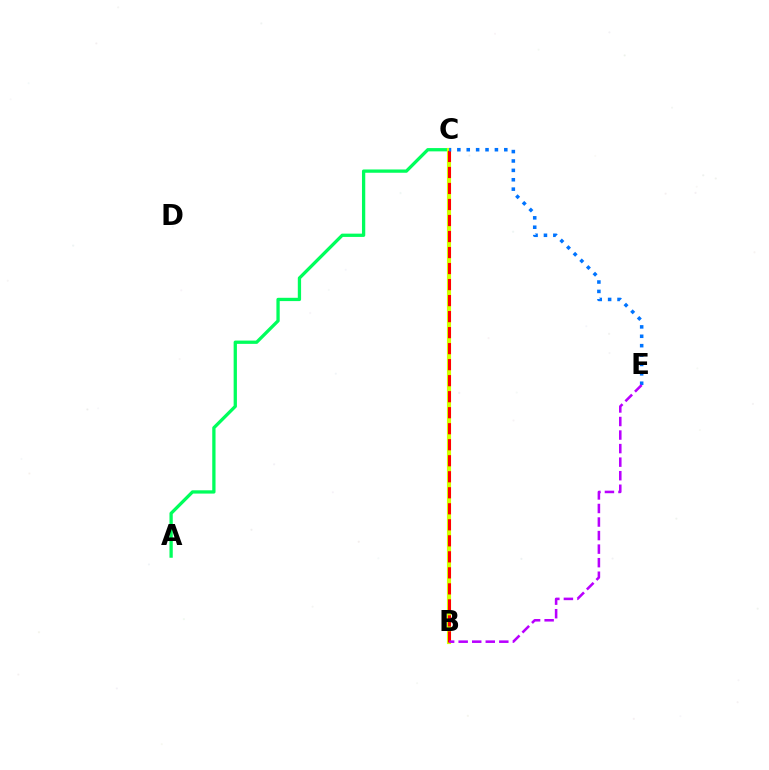{('A', 'C'): [{'color': '#00ff5c', 'line_style': 'solid', 'thickness': 2.37}], ('B', 'C'): [{'color': '#d1ff00', 'line_style': 'solid', 'thickness': 2.97}, {'color': '#ff0000', 'line_style': 'dashed', 'thickness': 2.18}], ('C', 'E'): [{'color': '#0074ff', 'line_style': 'dotted', 'thickness': 2.55}], ('B', 'E'): [{'color': '#b900ff', 'line_style': 'dashed', 'thickness': 1.84}]}